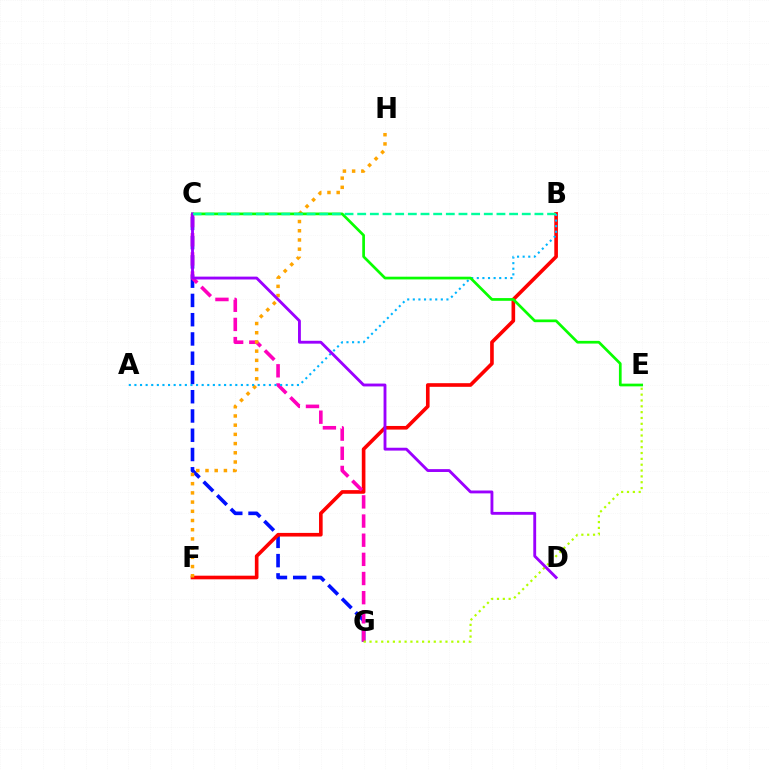{('C', 'G'): [{'color': '#0010ff', 'line_style': 'dashed', 'thickness': 2.62}, {'color': '#ff00bd', 'line_style': 'dashed', 'thickness': 2.6}], ('B', 'F'): [{'color': '#ff0000', 'line_style': 'solid', 'thickness': 2.61}], ('F', 'H'): [{'color': '#ffa500', 'line_style': 'dotted', 'thickness': 2.5}], ('E', 'G'): [{'color': '#b3ff00', 'line_style': 'dotted', 'thickness': 1.59}], ('A', 'B'): [{'color': '#00b5ff', 'line_style': 'dotted', 'thickness': 1.52}], ('C', 'E'): [{'color': '#08ff00', 'line_style': 'solid', 'thickness': 1.95}], ('C', 'D'): [{'color': '#9b00ff', 'line_style': 'solid', 'thickness': 2.06}], ('B', 'C'): [{'color': '#00ff9d', 'line_style': 'dashed', 'thickness': 1.72}]}